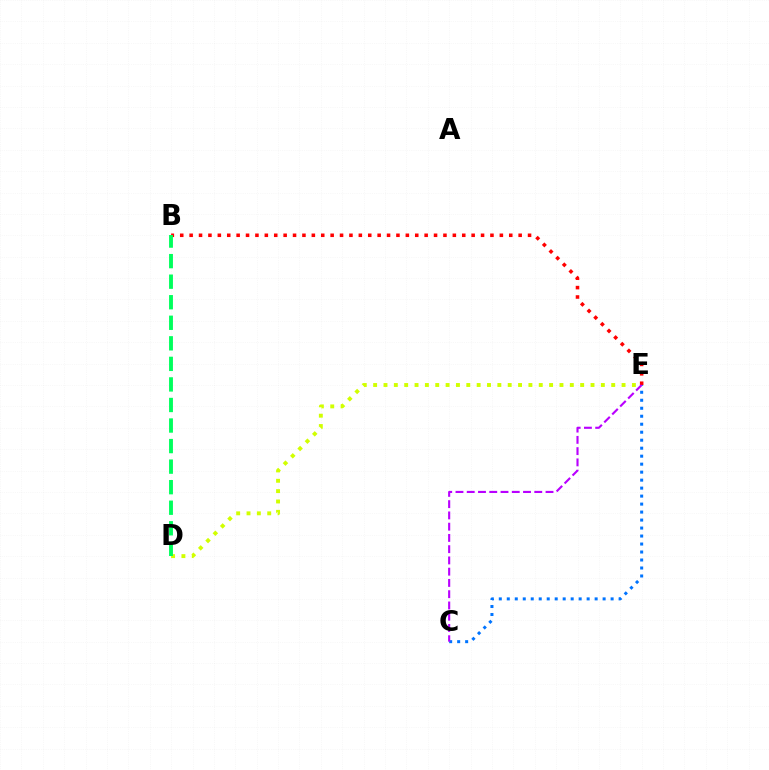{('B', 'E'): [{'color': '#ff0000', 'line_style': 'dotted', 'thickness': 2.55}], ('D', 'E'): [{'color': '#d1ff00', 'line_style': 'dotted', 'thickness': 2.81}], ('C', 'E'): [{'color': '#0074ff', 'line_style': 'dotted', 'thickness': 2.17}, {'color': '#b900ff', 'line_style': 'dashed', 'thickness': 1.53}], ('B', 'D'): [{'color': '#00ff5c', 'line_style': 'dashed', 'thickness': 2.79}]}